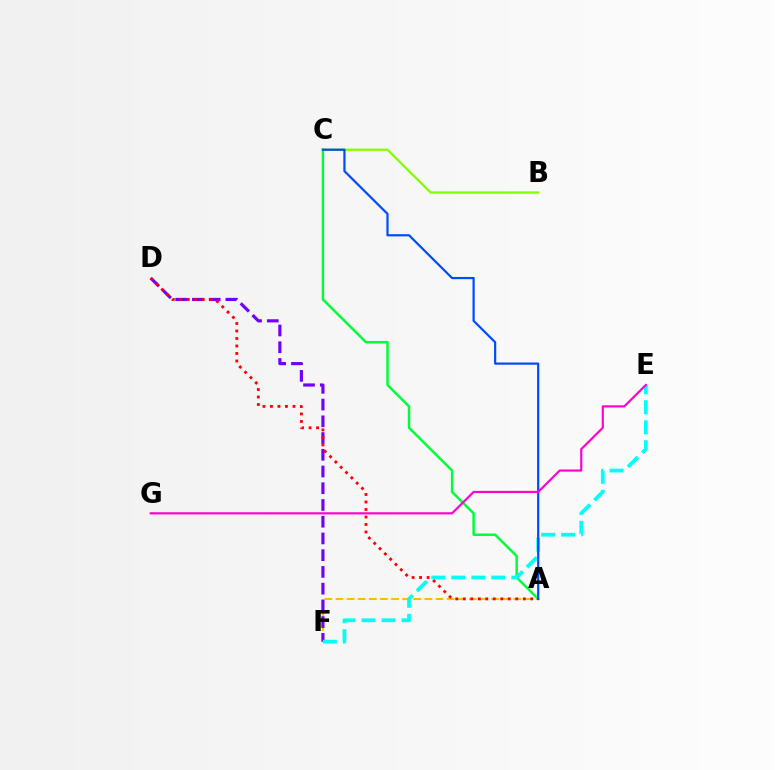{('A', 'F'): [{'color': '#ffbd00', 'line_style': 'dashed', 'thickness': 1.51}], ('A', 'C'): [{'color': '#00ff39', 'line_style': 'solid', 'thickness': 1.78}, {'color': '#004bff', 'line_style': 'solid', 'thickness': 1.59}], ('D', 'F'): [{'color': '#7200ff', 'line_style': 'dashed', 'thickness': 2.27}], ('B', 'C'): [{'color': '#84ff00', 'line_style': 'solid', 'thickness': 1.64}], ('E', 'F'): [{'color': '#00fff6', 'line_style': 'dashed', 'thickness': 2.72}], ('A', 'D'): [{'color': '#ff0000', 'line_style': 'dotted', 'thickness': 2.04}], ('E', 'G'): [{'color': '#ff00cf', 'line_style': 'solid', 'thickness': 1.56}]}